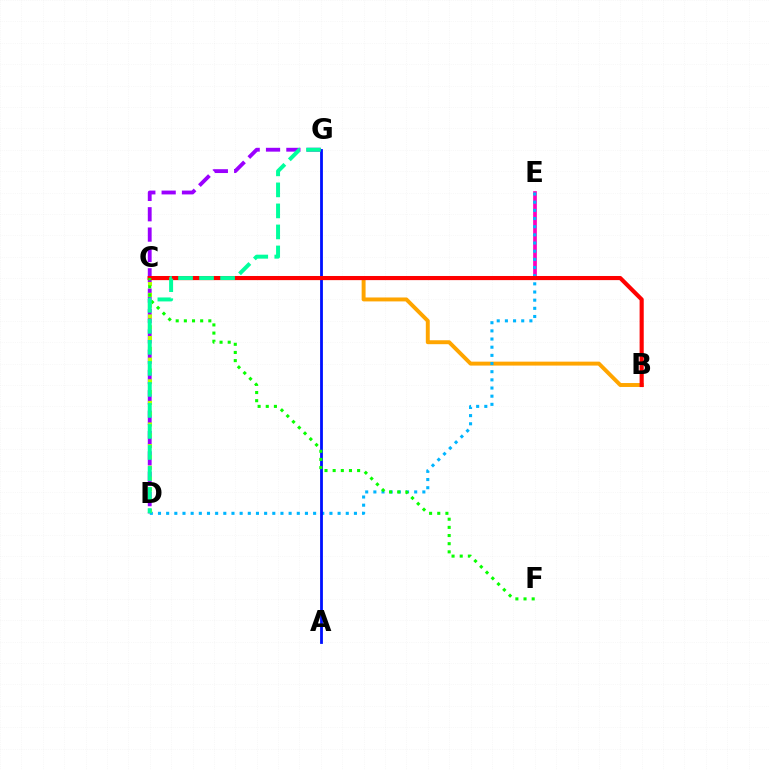{('D', 'G'): [{'color': '#9b00ff', 'line_style': 'dashed', 'thickness': 2.76}, {'color': '#00ff9d', 'line_style': 'dashed', 'thickness': 2.86}], ('B', 'C'): [{'color': '#ffa500', 'line_style': 'solid', 'thickness': 2.83}, {'color': '#ff0000', 'line_style': 'solid', 'thickness': 2.97}], ('C', 'E'): [{'color': '#ff00bd', 'line_style': 'solid', 'thickness': 2.67}], ('D', 'E'): [{'color': '#00b5ff', 'line_style': 'dotted', 'thickness': 2.22}], ('C', 'D'): [{'color': '#b3ff00', 'line_style': 'dotted', 'thickness': 2.94}], ('A', 'G'): [{'color': '#0010ff', 'line_style': 'solid', 'thickness': 2.02}], ('C', 'F'): [{'color': '#08ff00', 'line_style': 'dotted', 'thickness': 2.22}]}